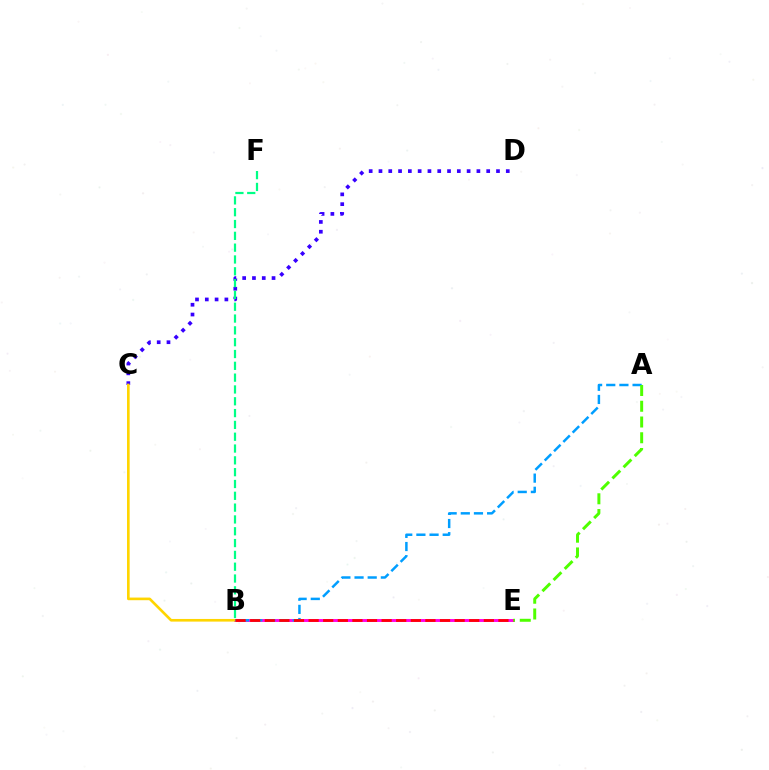{('C', 'D'): [{'color': '#3700ff', 'line_style': 'dotted', 'thickness': 2.66}], ('B', 'E'): [{'color': '#ff00ed', 'line_style': 'solid', 'thickness': 2.1}, {'color': '#ff0000', 'line_style': 'dashed', 'thickness': 1.98}], ('B', 'C'): [{'color': '#ffd500', 'line_style': 'solid', 'thickness': 1.91}], ('A', 'B'): [{'color': '#009eff', 'line_style': 'dashed', 'thickness': 1.79}], ('B', 'F'): [{'color': '#00ff86', 'line_style': 'dashed', 'thickness': 1.61}], ('A', 'E'): [{'color': '#4fff00', 'line_style': 'dashed', 'thickness': 2.14}]}